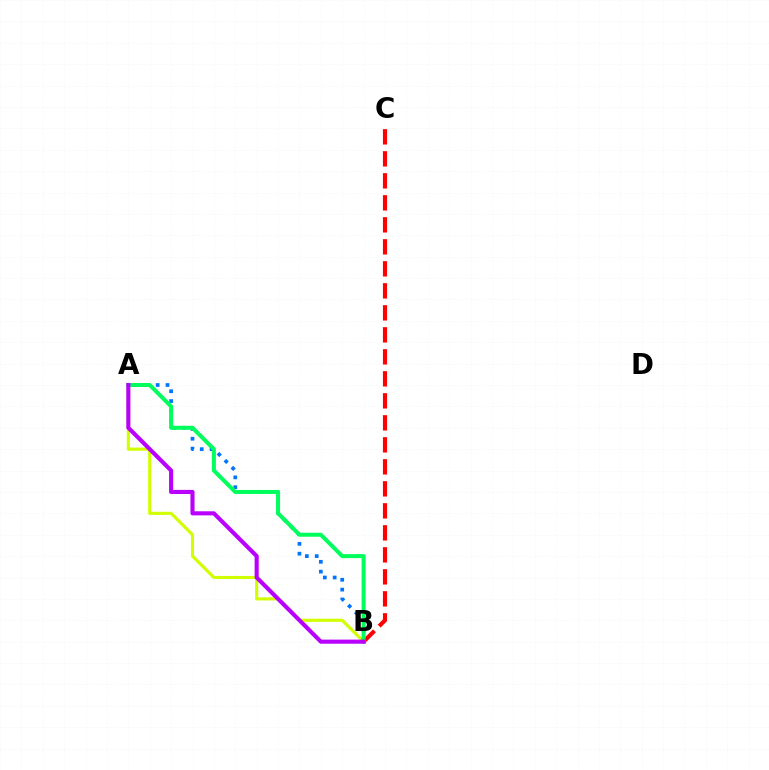{('A', 'B'): [{'color': '#d1ff00', 'line_style': 'solid', 'thickness': 2.25}, {'color': '#0074ff', 'line_style': 'dotted', 'thickness': 2.67}, {'color': '#00ff5c', 'line_style': 'solid', 'thickness': 2.88}, {'color': '#b900ff', 'line_style': 'solid', 'thickness': 2.96}], ('B', 'C'): [{'color': '#ff0000', 'line_style': 'dashed', 'thickness': 2.99}]}